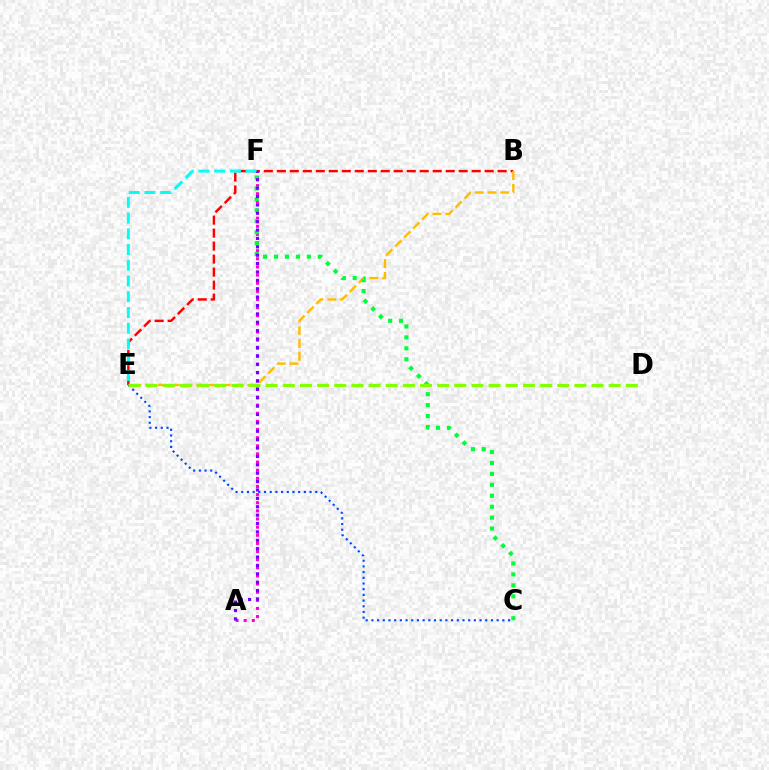{('B', 'E'): [{'color': '#ff0000', 'line_style': 'dashed', 'thickness': 1.76}, {'color': '#ffbd00', 'line_style': 'dashed', 'thickness': 1.73}], ('A', 'F'): [{'color': '#ff00cf', 'line_style': 'dotted', 'thickness': 2.21}, {'color': '#7200ff', 'line_style': 'dotted', 'thickness': 2.28}], ('C', 'E'): [{'color': '#004bff', 'line_style': 'dotted', 'thickness': 1.55}], ('C', 'F'): [{'color': '#00ff39', 'line_style': 'dotted', 'thickness': 2.97}], ('E', 'F'): [{'color': '#00fff6', 'line_style': 'dashed', 'thickness': 2.14}], ('D', 'E'): [{'color': '#84ff00', 'line_style': 'dashed', 'thickness': 2.33}]}